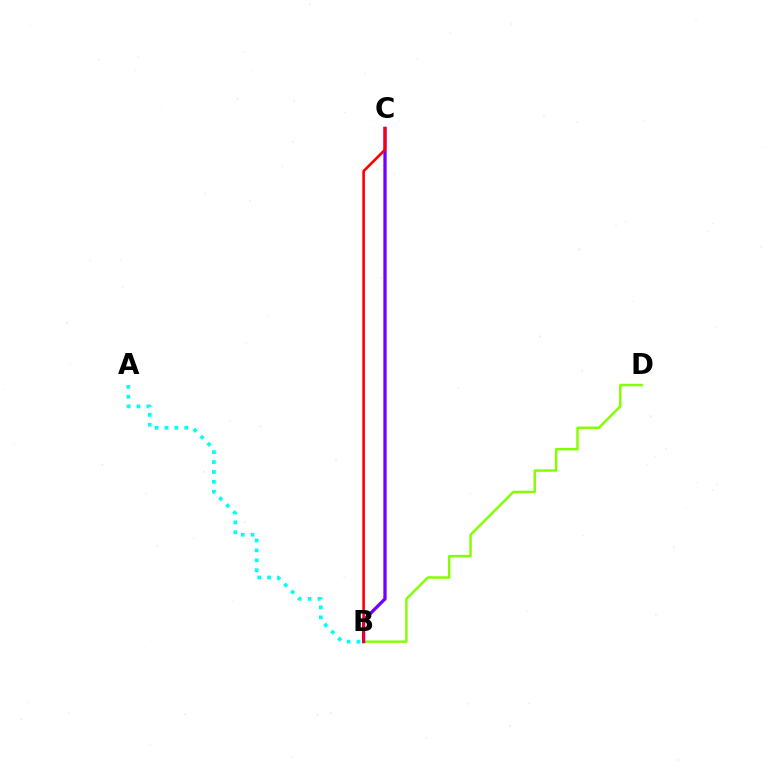{('A', 'B'): [{'color': '#00fff6', 'line_style': 'dotted', 'thickness': 2.68}], ('B', 'D'): [{'color': '#84ff00', 'line_style': 'solid', 'thickness': 1.76}], ('B', 'C'): [{'color': '#7200ff', 'line_style': 'solid', 'thickness': 2.37}, {'color': '#ff0000', 'line_style': 'solid', 'thickness': 1.88}]}